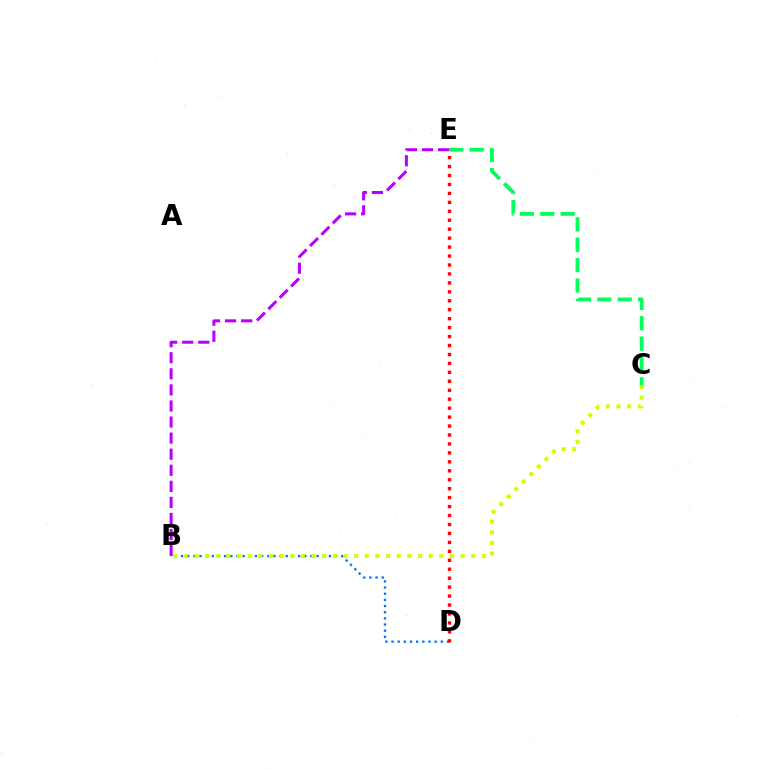{('B', 'E'): [{'color': '#b900ff', 'line_style': 'dashed', 'thickness': 2.18}], ('B', 'D'): [{'color': '#0074ff', 'line_style': 'dotted', 'thickness': 1.67}], ('B', 'C'): [{'color': '#d1ff00', 'line_style': 'dotted', 'thickness': 2.89}], ('D', 'E'): [{'color': '#ff0000', 'line_style': 'dotted', 'thickness': 2.43}], ('C', 'E'): [{'color': '#00ff5c', 'line_style': 'dashed', 'thickness': 2.77}]}